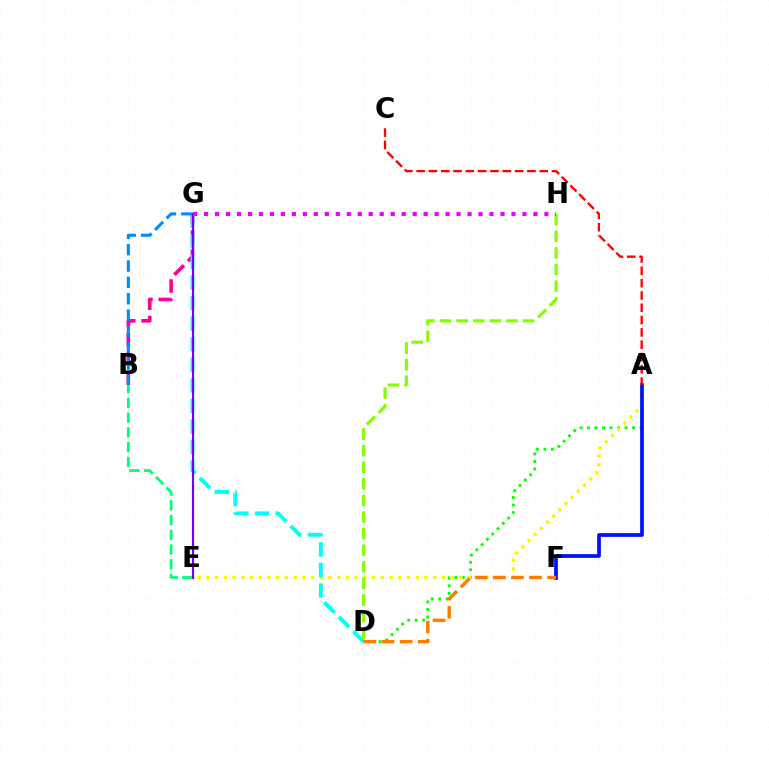{('B', 'G'): [{'color': '#ff0094', 'line_style': 'dashed', 'thickness': 2.62}, {'color': '#008cff', 'line_style': 'dashed', 'thickness': 2.22}], ('A', 'D'): [{'color': '#08ff00', 'line_style': 'dotted', 'thickness': 2.04}], ('A', 'E'): [{'color': '#fcf500', 'line_style': 'dotted', 'thickness': 2.37}], ('D', 'G'): [{'color': '#00fff6', 'line_style': 'dashed', 'thickness': 2.79}], ('D', 'H'): [{'color': '#84ff00', 'line_style': 'dashed', 'thickness': 2.26}], ('A', 'F'): [{'color': '#0010ff', 'line_style': 'solid', 'thickness': 2.69}], ('D', 'F'): [{'color': '#ff7c00', 'line_style': 'dashed', 'thickness': 2.46}], ('B', 'E'): [{'color': '#00ff74', 'line_style': 'dashed', 'thickness': 2.0}], ('A', 'C'): [{'color': '#ff0000', 'line_style': 'dashed', 'thickness': 1.67}], ('E', 'G'): [{'color': '#7200ff', 'line_style': 'solid', 'thickness': 1.54}], ('G', 'H'): [{'color': '#ee00ff', 'line_style': 'dotted', 'thickness': 2.98}]}